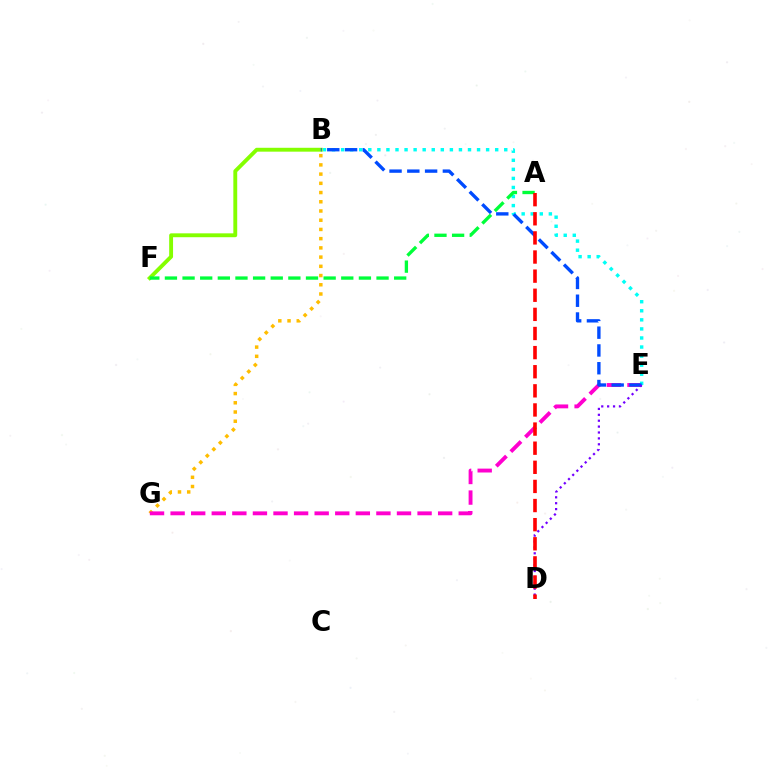{('B', 'G'): [{'color': '#ffbd00', 'line_style': 'dotted', 'thickness': 2.51}], ('E', 'G'): [{'color': '#ff00cf', 'line_style': 'dashed', 'thickness': 2.8}], ('B', 'E'): [{'color': '#00fff6', 'line_style': 'dotted', 'thickness': 2.46}, {'color': '#004bff', 'line_style': 'dashed', 'thickness': 2.42}], ('B', 'F'): [{'color': '#84ff00', 'line_style': 'solid', 'thickness': 2.79}], ('D', 'E'): [{'color': '#7200ff', 'line_style': 'dotted', 'thickness': 1.6}], ('A', 'F'): [{'color': '#00ff39', 'line_style': 'dashed', 'thickness': 2.4}], ('A', 'D'): [{'color': '#ff0000', 'line_style': 'dashed', 'thickness': 2.6}]}